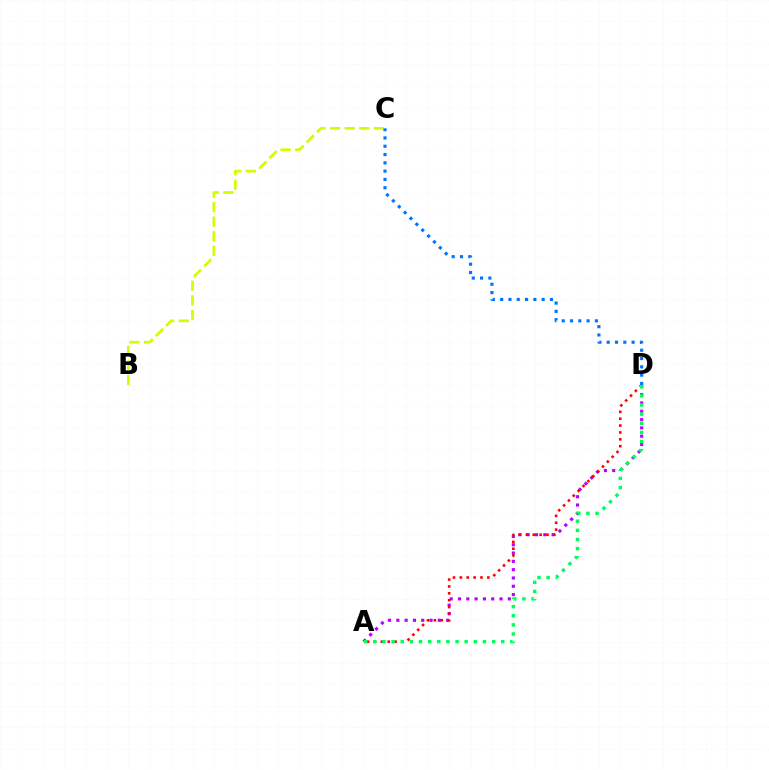{('A', 'D'): [{'color': '#b900ff', 'line_style': 'dotted', 'thickness': 2.26}, {'color': '#ff0000', 'line_style': 'dotted', 'thickness': 1.87}, {'color': '#00ff5c', 'line_style': 'dotted', 'thickness': 2.48}], ('B', 'C'): [{'color': '#d1ff00', 'line_style': 'dashed', 'thickness': 1.98}], ('C', 'D'): [{'color': '#0074ff', 'line_style': 'dotted', 'thickness': 2.25}]}